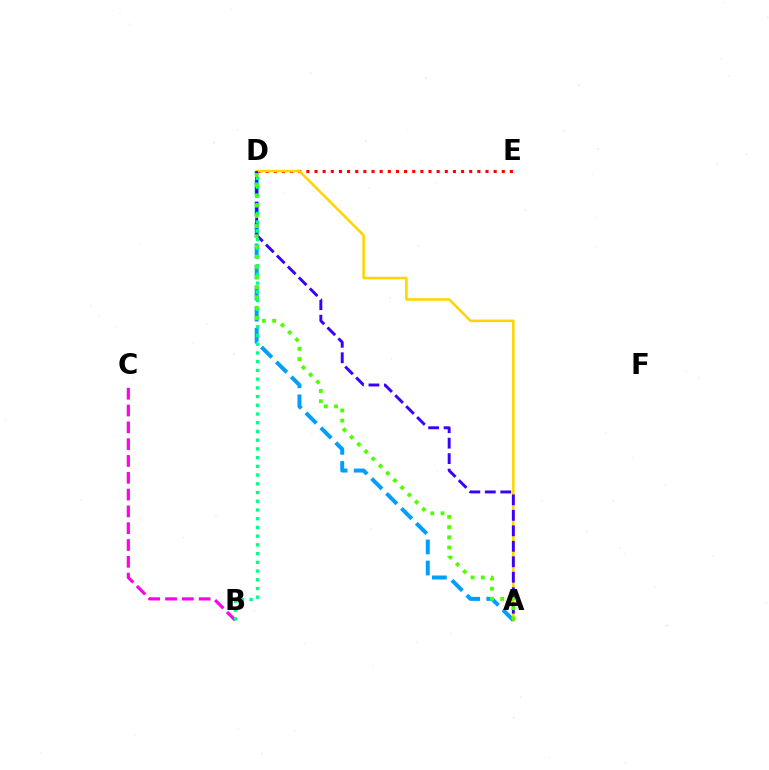{('A', 'D'): [{'color': '#009eff', 'line_style': 'dashed', 'thickness': 2.86}, {'color': '#ffd500', 'line_style': 'solid', 'thickness': 1.84}, {'color': '#3700ff', 'line_style': 'dashed', 'thickness': 2.1}, {'color': '#4fff00', 'line_style': 'dotted', 'thickness': 2.77}], ('B', 'C'): [{'color': '#ff00ed', 'line_style': 'dashed', 'thickness': 2.28}], ('D', 'E'): [{'color': '#ff0000', 'line_style': 'dotted', 'thickness': 2.21}], ('B', 'D'): [{'color': '#00ff86', 'line_style': 'dotted', 'thickness': 2.37}]}